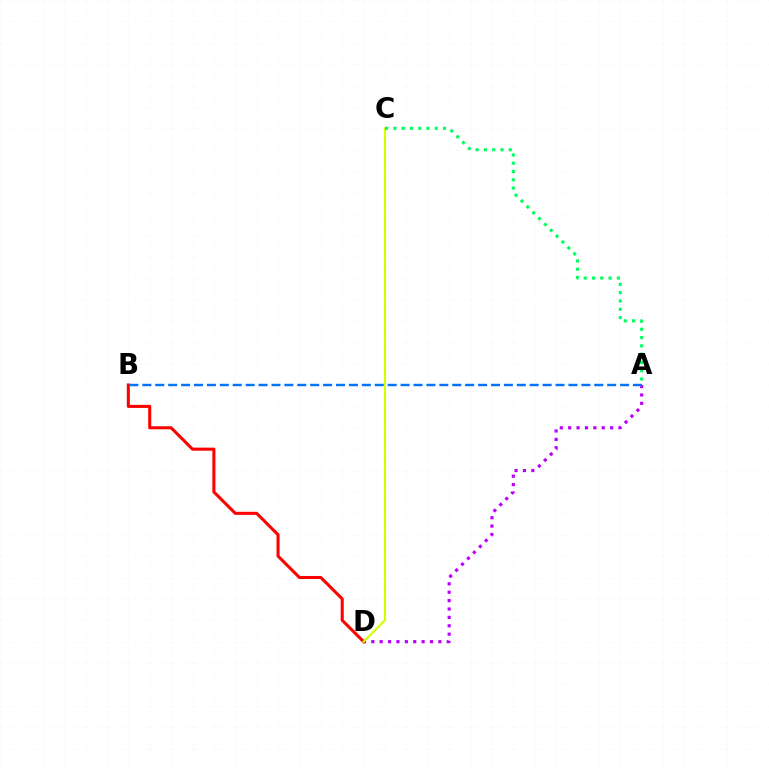{('A', 'D'): [{'color': '#b900ff', 'line_style': 'dotted', 'thickness': 2.28}], ('B', 'D'): [{'color': '#ff0000', 'line_style': 'solid', 'thickness': 2.2}], ('C', 'D'): [{'color': '#d1ff00', 'line_style': 'solid', 'thickness': 1.52}], ('A', 'C'): [{'color': '#00ff5c', 'line_style': 'dotted', 'thickness': 2.25}], ('A', 'B'): [{'color': '#0074ff', 'line_style': 'dashed', 'thickness': 1.75}]}